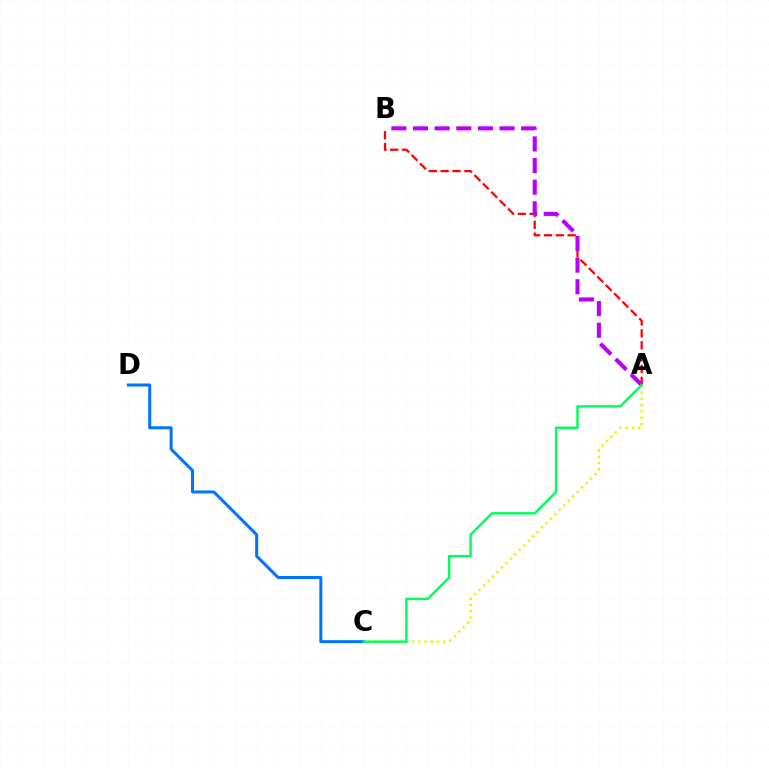{('C', 'D'): [{'color': '#0074ff', 'line_style': 'solid', 'thickness': 2.16}], ('A', 'B'): [{'color': '#ff0000', 'line_style': 'dashed', 'thickness': 1.61}, {'color': '#b900ff', 'line_style': 'dashed', 'thickness': 2.94}], ('A', 'C'): [{'color': '#d1ff00', 'line_style': 'dotted', 'thickness': 1.71}, {'color': '#00ff5c', 'line_style': 'solid', 'thickness': 1.76}]}